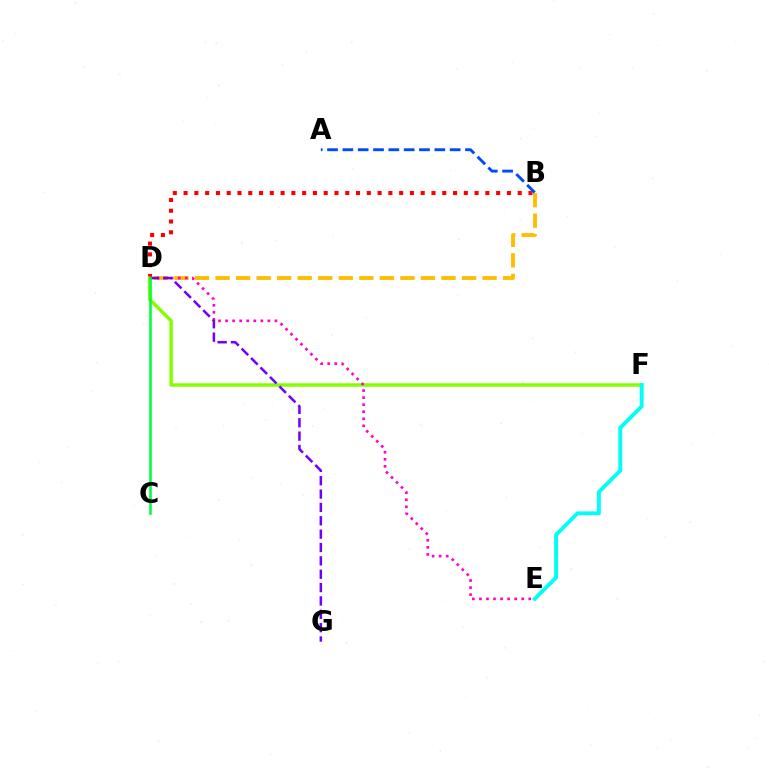{('B', 'D'): [{'color': '#ff0000', 'line_style': 'dotted', 'thickness': 2.93}, {'color': '#ffbd00', 'line_style': 'dashed', 'thickness': 2.79}], ('A', 'B'): [{'color': '#004bff', 'line_style': 'dashed', 'thickness': 2.08}], ('D', 'F'): [{'color': '#84ff00', 'line_style': 'solid', 'thickness': 2.51}], ('D', 'E'): [{'color': '#ff00cf', 'line_style': 'dotted', 'thickness': 1.92}], ('D', 'G'): [{'color': '#7200ff', 'line_style': 'dashed', 'thickness': 1.81}], ('E', 'F'): [{'color': '#00fff6', 'line_style': 'solid', 'thickness': 2.81}], ('C', 'D'): [{'color': '#00ff39', 'line_style': 'solid', 'thickness': 1.85}]}